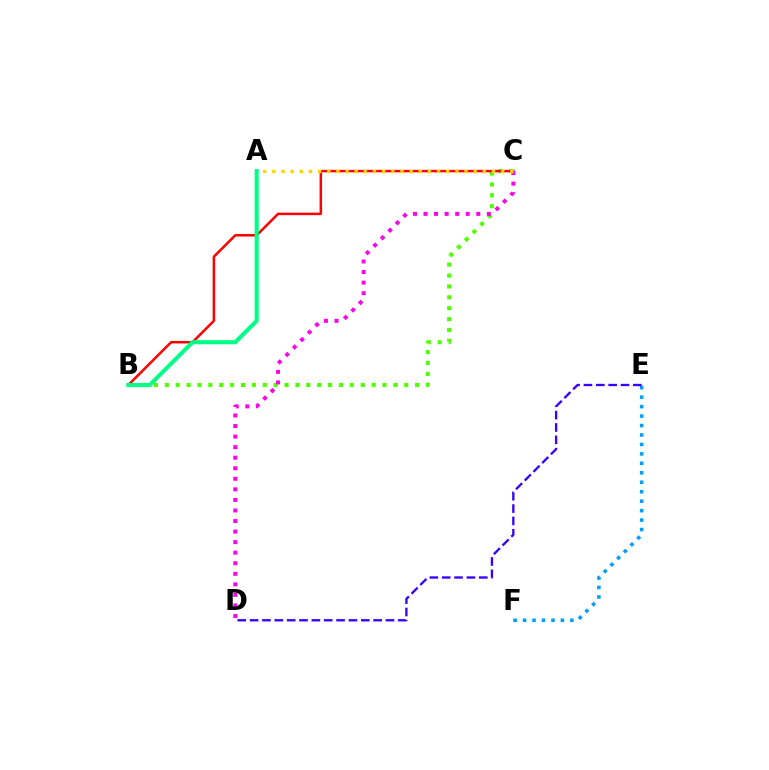{('E', 'F'): [{'color': '#009eff', 'line_style': 'dotted', 'thickness': 2.57}], ('B', 'C'): [{'color': '#4fff00', 'line_style': 'dotted', 'thickness': 2.96}, {'color': '#ff0000', 'line_style': 'solid', 'thickness': 1.8}], ('D', 'E'): [{'color': '#3700ff', 'line_style': 'dashed', 'thickness': 1.68}], ('A', 'B'): [{'color': '#00ff86', 'line_style': 'solid', 'thickness': 2.93}], ('C', 'D'): [{'color': '#ff00ed', 'line_style': 'dotted', 'thickness': 2.87}], ('A', 'C'): [{'color': '#ffd500', 'line_style': 'dotted', 'thickness': 2.49}]}